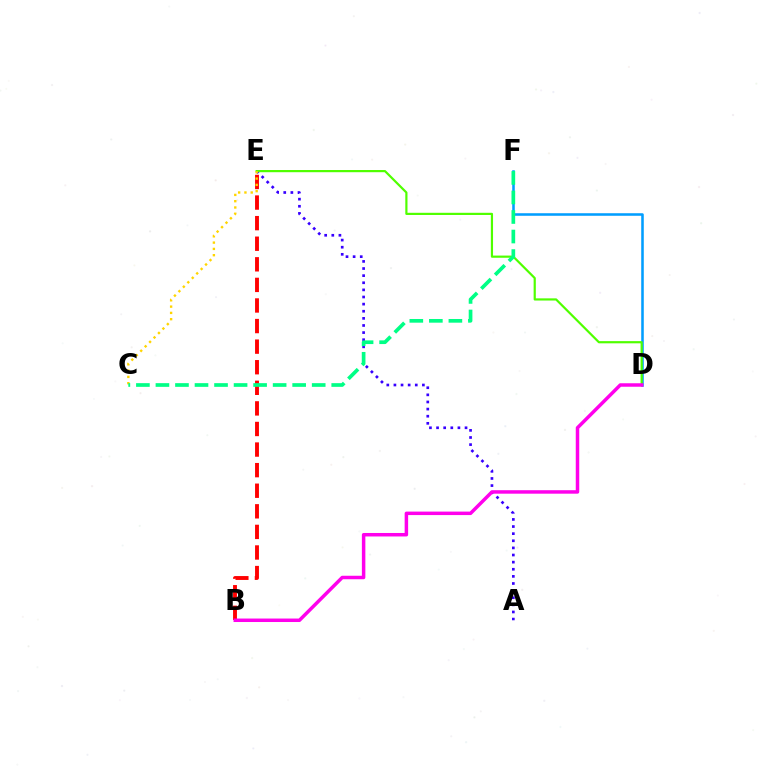{('A', 'E'): [{'color': '#3700ff', 'line_style': 'dotted', 'thickness': 1.93}], ('D', 'F'): [{'color': '#009eff', 'line_style': 'solid', 'thickness': 1.84}], ('B', 'E'): [{'color': '#ff0000', 'line_style': 'dashed', 'thickness': 2.8}], ('D', 'E'): [{'color': '#4fff00', 'line_style': 'solid', 'thickness': 1.58}], ('C', 'E'): [{'color': '#ffd500', 'line_style': 'dotted', 'thickness': 1.71}], ('C', 'F'): [{'color': '#00ff86', 'line_style': 'dashed', 'thickness': 2.65}], ('B', 'D'): [{'color': '#ff00ed', 'line_style': 'solid', 'thickness': 2.51}]}